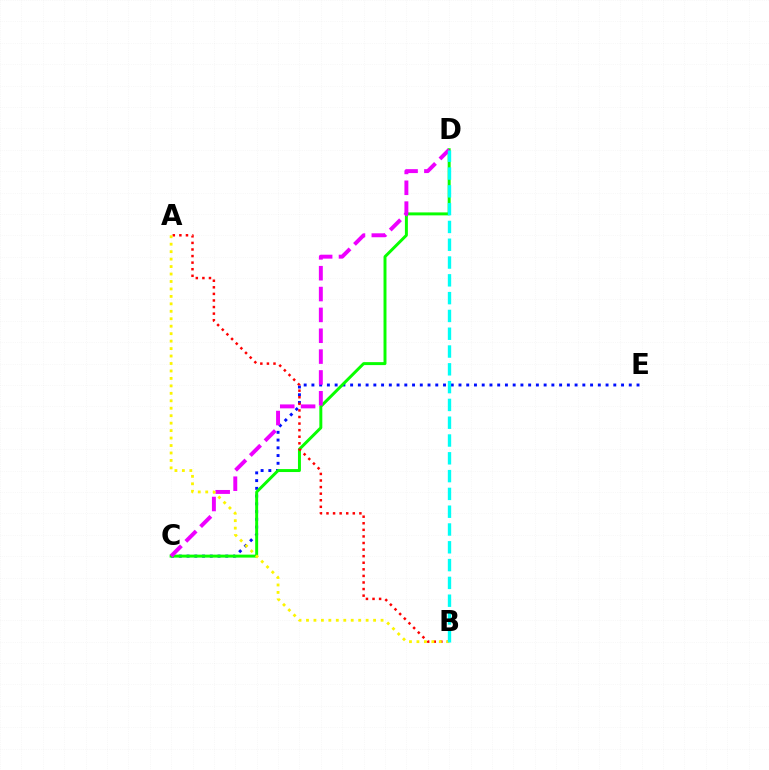{('C', 'E'): [{'color': '#0010ff', 'line_style': 'dotted', 'thickness': 2.1}], ('C', 'D'): [{'color': '#08ff00', 'line_style': 'solid', 'thickness': 2.13}, {'color': '#ee00ff', 'line_style': 'dashed', 'thickness': 2.83}], ('A', 'B'): [{'color': '#ff0000', 'line_style': 'dotted', 'thickness': 1.79}, {'color': '#fcf500', 'line_style': 'dotted', 'thickness': 2.03}], ('B', 'D'): [{'color': '#00fff6', 'line_style': 'dashed', 'thickness': 2.42}]}